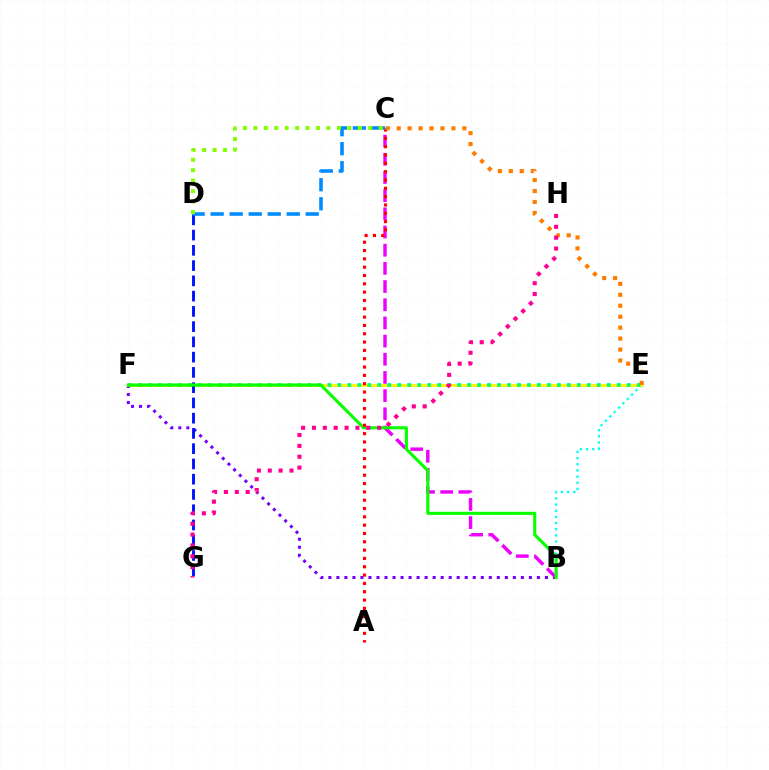{('B', 'E'): [{'color': '#00fff6', 'line_style': 'dotted', 'thickness': 1.68}], ('B', 'F'): [{'color': '#7200ff', 'line_style': 'dotted', 'thickness': 2.18}, {'color': '#08ff00', 'line_style': 'solid', 'thickness': 2.23}], ('B', 'C'): [{'color': '#ee00ff', 'line_style': 'dashed', 'thickness': 2.47}], ('E', 'F'): [{'color': '#fcf500', 'line_style': 'solid', 'thickness': 2.03}, {'color': '#00ff74', 'line_style': 'dotted', 'thickness': 2.71}], ('D', 'G'): [{'color': '#0010ff', 'line_style': 'dashed', 'thickness': 2.07}], ('A', 'C'): [{'color': '#ff0000', 'line_style': 'dotted', 'thickness': 2.26}], ('C', 'E'): [{'color': '#ff7c00', 'line_style': 'dotted', 'thickness': 2.98}], ('G', 'H'): [{'color': '#ff0094', 'line_style': 'dotted', 'thickness': 2.95}], ('C', 'D'): [{'color': '#008cff', 'line_style': 'dashed', 'thickness': 2.58}, {'color': '#84ff00', 'line_style': 'dotted', 'thickness': 2.84}]}